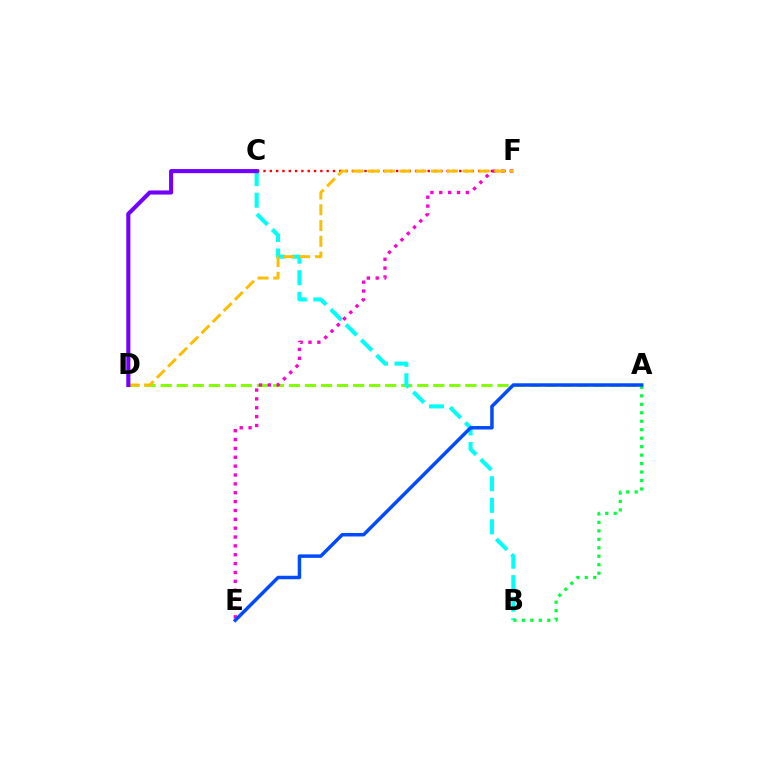{('A', 'D'): [{'color': '#84ff00', 'line_style': 'dashed', 'thickness': 2.18}], ('B', 'C'): [{'color': '#00fff6', 'line_style': 'dashed', 'thickness': 2.93}], ('C', 'F'): [{'color': '#ff0000', 'line_style': 'dotted', 'thickness': 1.72}], ('E', 'F'): [{'color': '#ff00cf', 'line_style': 'dotted', 'thickness': 2.41}], ('A', 'B'): [{'color': '#00ff39', 'line_style': 'dotted', 'thickness': 2.3}], ('D', 'F'): [{'color': '#ffbd00', 'line_style': 'dashed', 'thickness': 2.14}], ('C', 'D'): [{'color': '#7200ff', 'line_style': 'solid', 'thickness': 2.95}], ('A', 'E'): [{'color': '#004bff', 'line_style': 'solid', 'thickness': 2.5}]}